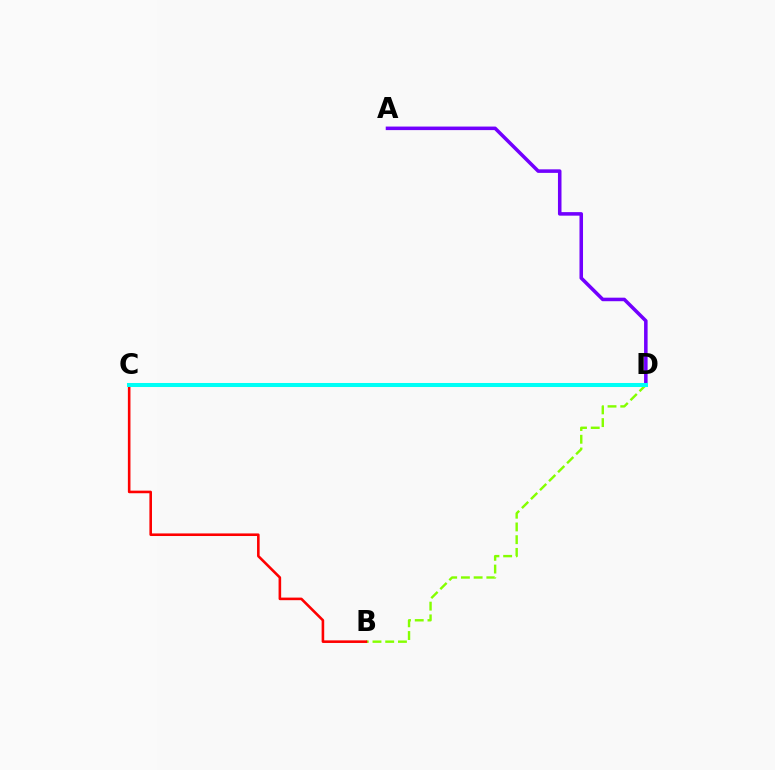{('A', 'D'): [{'color': '#7200ff', 'line_style': 'solid', 'thickness': 2.55}], ('B', 'D'): [{'color': '#84ff00', 'line_style': 'dashed', 'thickness': 1.73}], ('B', 'C'): [{'color': '#ff0000', 'line_style': 'solid', 'thickness': 1.86}], ('C', 'D'): [{'color': '#00fff6', 'line_style': 'solid', 'thickness': 2.9}]}